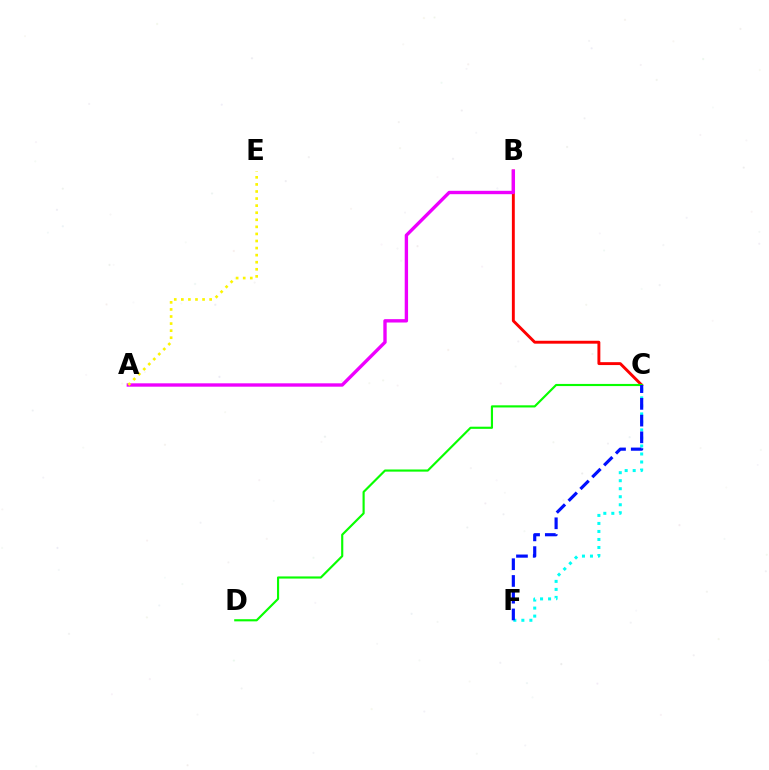{('B', 'C'): [{'color': '#ff0000', 'line_style': 'solid', 'thickness': 2.09}], ('C', 'D'): [{'color': '#08ff00', 'line_style': 'solid', 'thickness': 1.55}], ('A', 'B'): [{'color': '#ee00ff', 'line_style': 'solid', 'thickness': 2.42}], ('A', 'E'): [{'color': '#fcf500', 'line_style': 'dotted', 'thickness': 1.92}], ('C', 'F'): [{'color': '#00fff6', 'line_style': 'dotted', 'thickness': 2.18}, {'color': '#0010ff', 'line_style': 'dashed', 'thickness': 2.27}]}